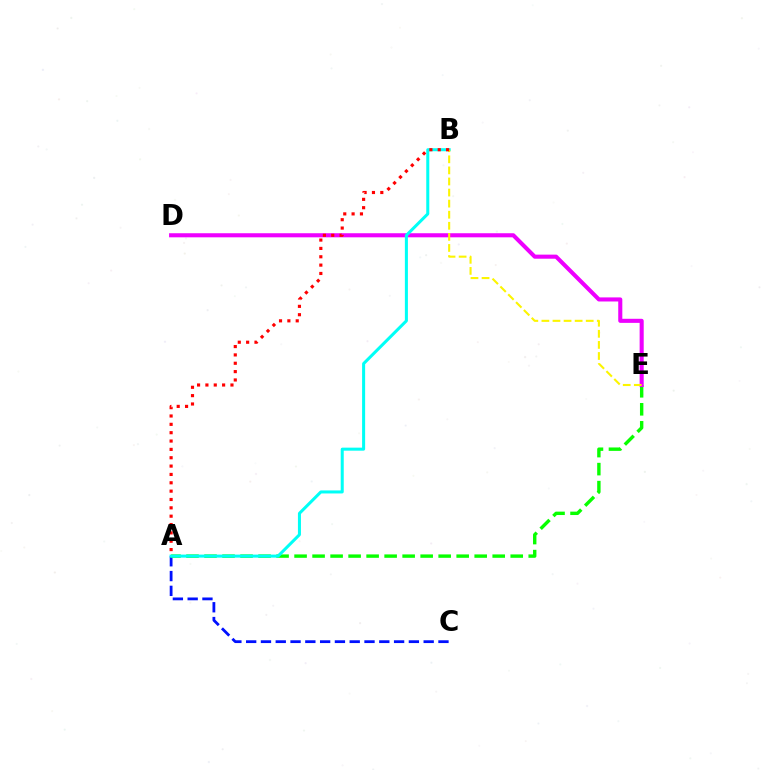{('A', 'C'): [{'color': '#0010ff', 'line_style': 'dashed', 'thickness': 2.01}], ('A', 'E'): [{'color': '#08ff00', 'line_style': 'dashed', 'thickness': 2.45}], ('D', 'E'): [{'color': '#ee00ff', 'line_style': 'solid', 'thickness': 2.94}], ('A', 'B'): [{'color': '#00fff6', 'line_style': 'solid', 'thickness': 2.18}, {'color': '#ff0000', 'line_style': 'dotted', 'thickness': 2.27}], ('B', 'E'): [{'color': '#fcf500', 'line_style': 'dashed', 'thickness': 1.51}]}